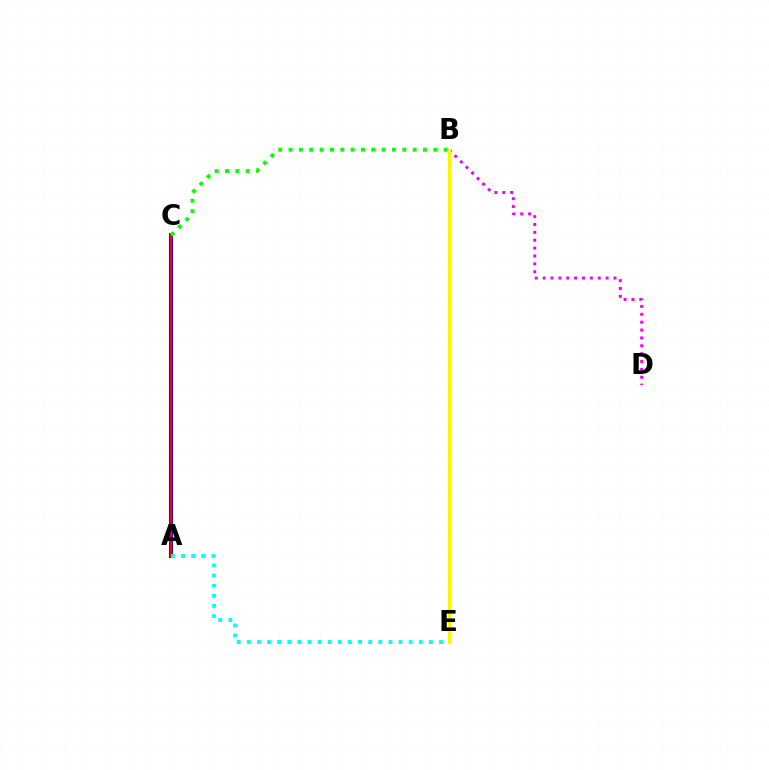{('A', 'C'): [{'color': '#0010ff', 'line_style': 'solid', 'thickness': 2.95}, {'color': '#ff0000', 'line_style': 'solid', 'thickness': 1.62}], ('B', 'D'): [{'color': '#ee00ff', 'line_style': 'dotted', 'thickness': 2.14}], ('B', 'E'): [{'color': '#fcf500', 'line_style': 'solid', 'thickness': 2.28}], ('B', 'C'): [{'color': '#08ff00', 'line_style': 'dotted', 'thickness': 2.81}], ('A', 'E'): [{'color': '#00fff6', 'line_style': 'dotted', 'thickness': 2.75}]}